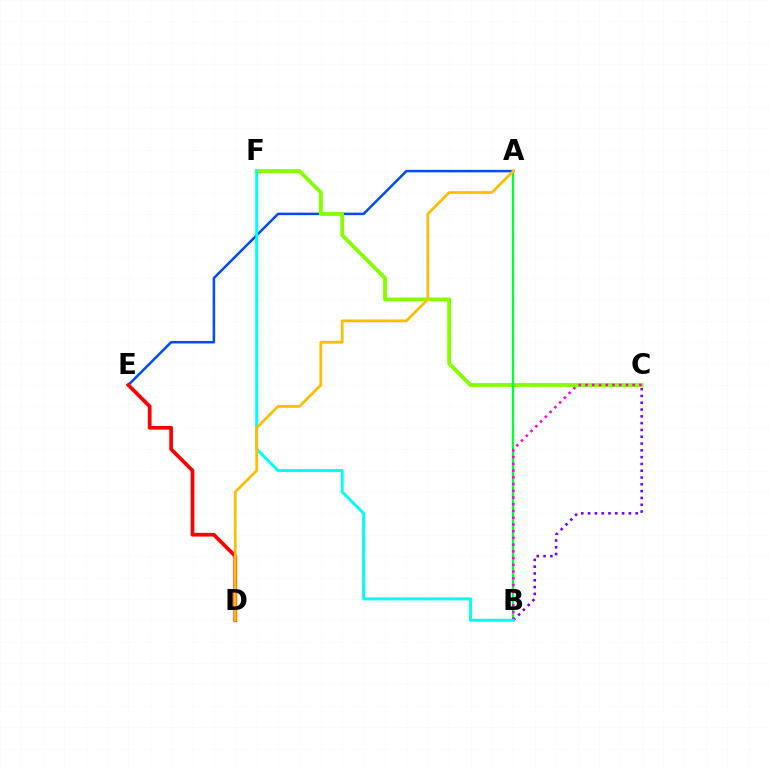{('A', 'E'): [{'color': '#004bff', 'line_style': 'solid', 'thickness': 1.81}], ('C', 'F'): [{'color': '#84ff00', 'line_style': 'solid', 'thickness': 2.75}], ('A', 'B'): [{'color': '#00ff39', 'line_style': 'solid', 'thickness': 1.64}], ('B', 'C'): [{'color': '#ff00cf', 'line_style': 'dotted', 'thickness': 1.83}, {'color': '#7200ff', 'line_style': 'dotted', 'thickness': 1.85}], ('B', 'F'): [{'color': '#00fff6', 'line_style': 'solid', 'thickness': 2.14}], ('D', 'E'): [{'color': '#ff0000', 'line_style': 'solid', 'thickness': 2.67}], ('A', 'D'): [{'color': '#ffbd00', 'line_style': 'solid', 'thickness': 1.97}]}